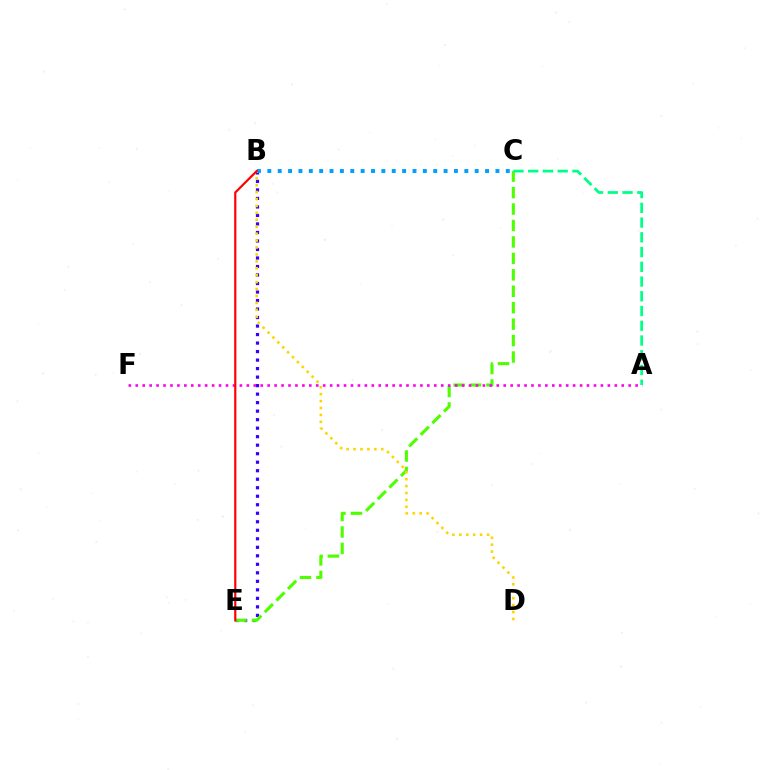{('B', 'E'): [{'color': '#3700ff', 'line_style': 'dotted', 'thickness': 2.31}, {'color': '#ff0000', 'line_style': 'solid', 'thickness': 1.58}], ('B', 'C'): [{'color': '#009eff', 'line_style': 'dotted', 'thickness': 2.82}], ('C', 'E'): [{'color': '#4fff00', 'line_style': 'dashed', 'thickness': 2.23}], ('A', 'F'): [{'color': '#ff00ed', 'line_style': 'dotted', 'thickness': 1.89}], ('A', 'C'): [{'color': '#00ff86', 'line_style': 'dashed', 'thickness': 2.0}], ('B', 'D'): [{'color': '#ffd500', 'line_style': 'dotted', 'thickness': 1.88}]}